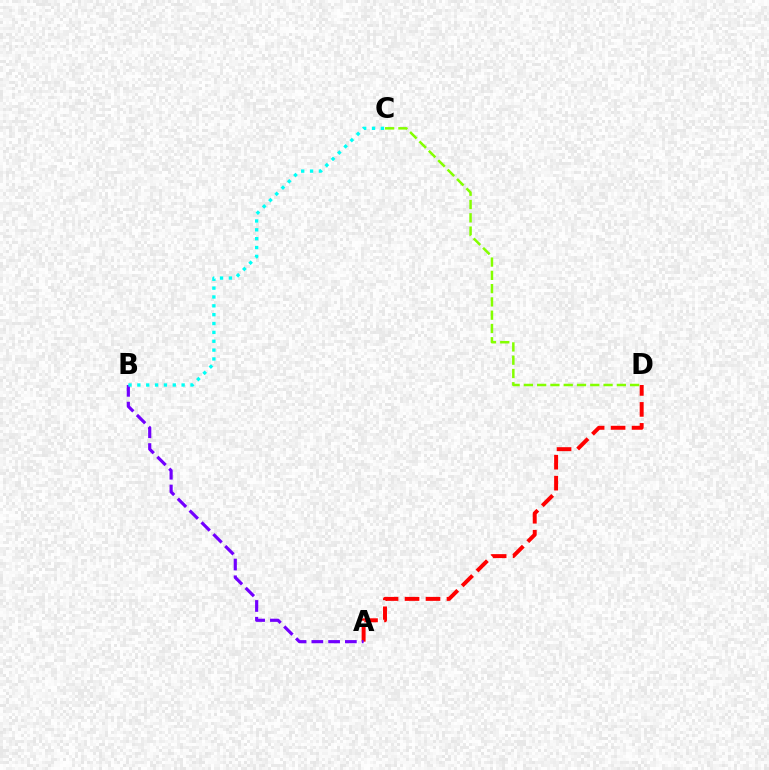{('A', 'D'): [{'color': '#ff0000', 'line_style': 'dashed', 'thickness': 2.85}], ('A', 'B'): [{'color': '#7200ff', 'line_style': 'dashed', 'thickness': 2.28}], ('C', 'D'): [{'color': '#84ff00', 'line_style': 'dashed', 'thickness': 1.8}], ('B', 'C'): [{'color': '#00fff6', 'line_style': 'dotted', 'thickness': 2.41}]}